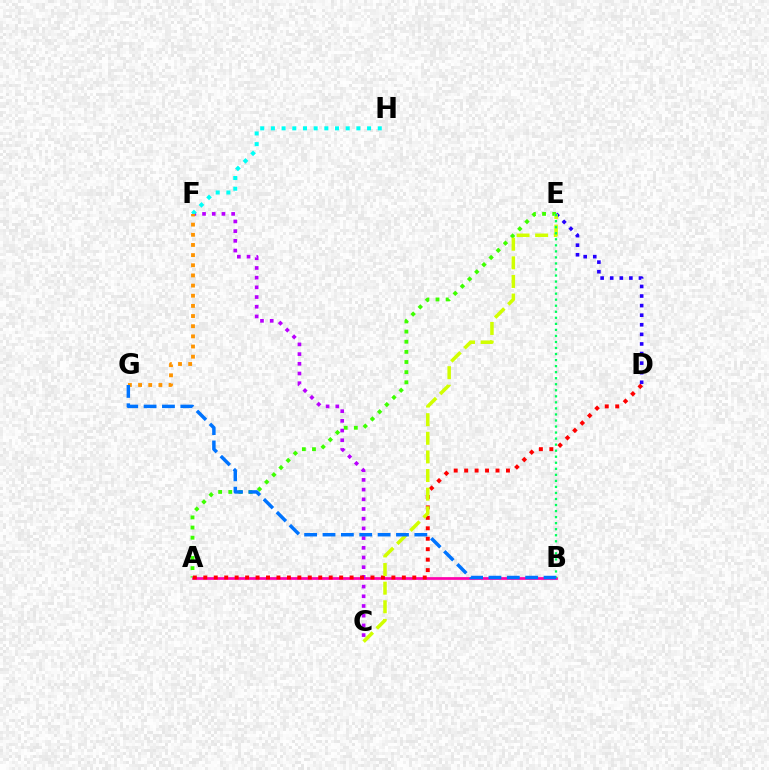{('A', 'E'): [{'color': '#3dff00', 'line_style': 'dotted', 'thickness': 2.76}], ('A', 'B'): [{'color': '#ff00ac', 'line_style': 'solid', 'thickness': 1.95}], ('C', 'F'): [{'color': '#b900ff', 'line_style': 'dotted', 'thickness': 2.64}], ('A', 'D'): [{'color': '#ff0000', 'line_style': 'dotted', 'thickness': 2.84}], ('F', 'H'): [{'color': '#00fff6', 'line_style': 'dotted', 'thickness': 2.9}], ('D', 'E'): [{'color': '#2500ff', 'line_style': 'dotted', 'thickness': 2.6}], ('F', 'G'): [{'color': '#ff9400', 'line_style': 'dotted', 'thickness': 2.76}], ('C', 'E'): [{'color': '#d1ff00', 'line_style': 'dashed', 'thickness': 2.53}], ('B', 'E'): [{'color': '#00ff5c', 'line_style': 'dotted', 'thickness': 1.64}], ('B', 'G'): [{'color': '#0074ff', 'line_style': 'dashed', 'thickness': 2.5}]}